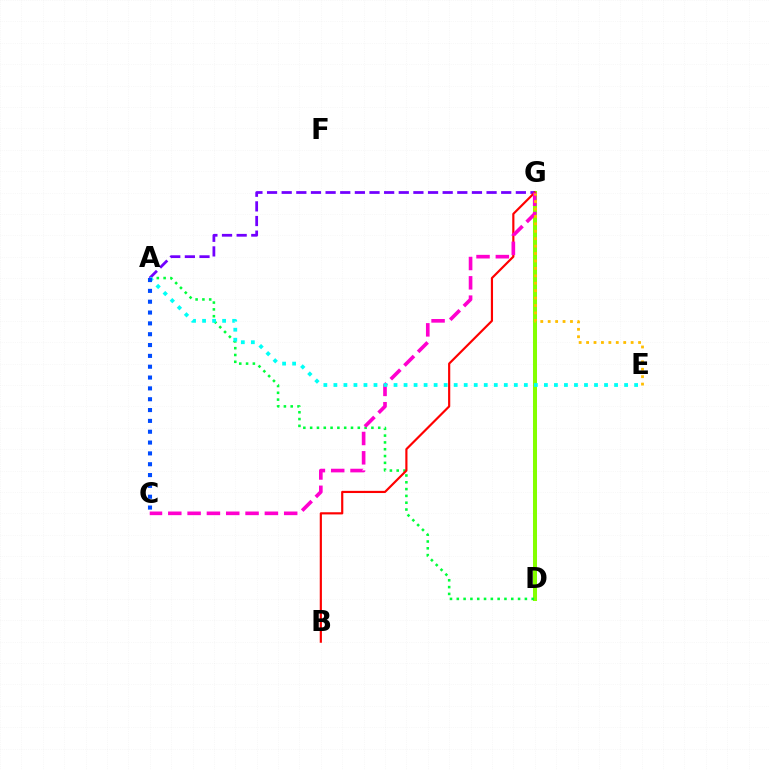{('D', 'G'): [{'color': '#84ff00', 'line_style': 'solid', 'thickness': 2.9}], ('A', 'D'): [{'color': '#00ff39', 'line_style': 'dotted', 'thickness': 1.85}], ('A', 'G'): [{'color': '#7200ff', 'line_style': 'dashed', 'thickness': 1.99}], ('B', 'G'): [{'color': '#ff0000', 'line_style': 'solid', 'thickness': 1.56}], ('C', 'G'): [{'color': '#ff00cf', 'line_style': 'dashed', 'thickness': 2.62}], ('A', 'E'): [{'color': '#00fff6', 'line_style': 'dotted', 'thickness': 2.72}], ('E', 'G'): [{'color': '#ffbd00', 'line_style': 'dotted', 'thickness': 2.02}], ('A', 'C'): [{'color': '#004bff', 'line_style': 'dotted', 'thickness': 2.94}]}